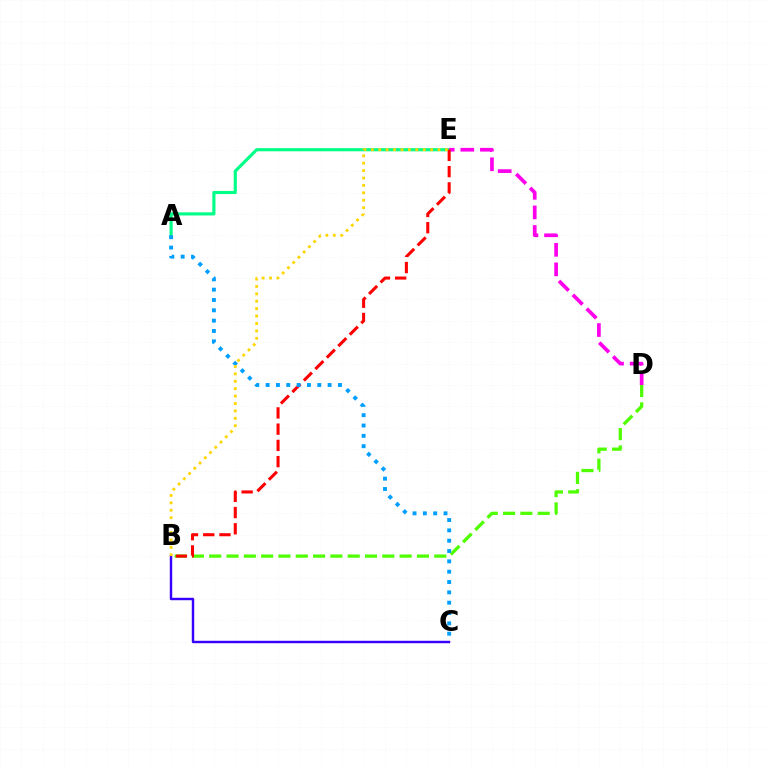{('B', 'C'): [{'color': '#3700ff', 'line_style': 'solid', 'thickness': 1.74}], ('B', 'D'): [{'color': '#4fff00', 'line_style': 'dashed', 'thickness': 2.35}], ('A', 'E'): [{'color': '#00ff86', 'line_style': 'solid', 'thickness': 2.26}], ('D', 'E'): [{'color': '#ff00ed', 'line_style': 'dashed', 'thickness': 2.66}], ('B', 'E'): [{'color': '#ff0000', 'line_style': 'dashed', 'thickness': 2.21}, {'color': '#ffd500', 'line_style': 'dotted', 'thickness': 2.01}], ('A', 'C'): [{'color': '#009eff', 'line_style': 'dotted', 'thickness': 2.81}]}